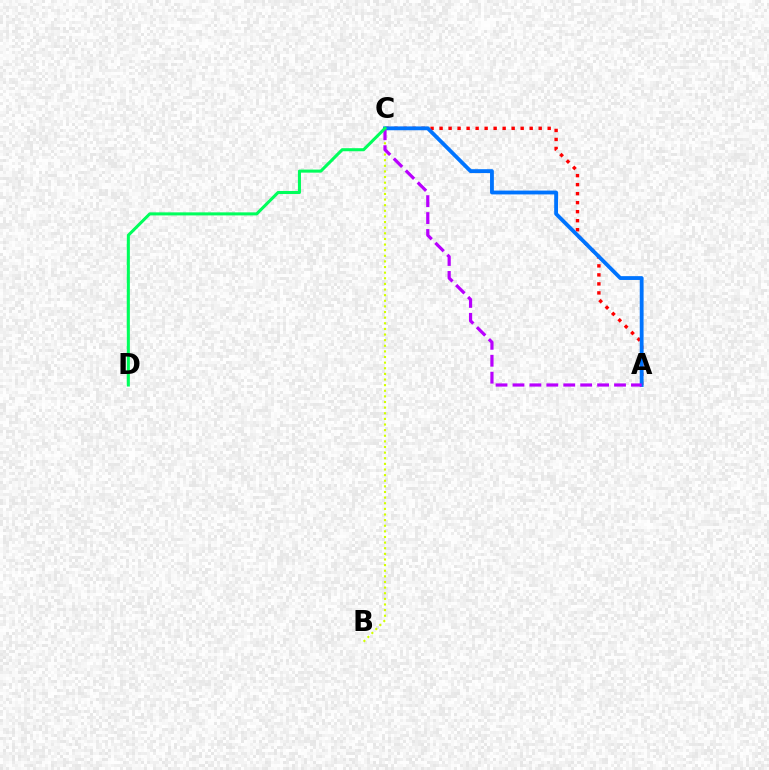{('A', 'C'): [{'color': '#ff0000', 'line_style': 'dotted', 'thickness': 2.45}, {'color': '#0074ff', 'line_style': 'solid', 'thickness': 2.76}, {'color': '#b900ff', 'line_style': 'dashed', 'thickness': 2.3}], ('B', 'C'): [{'color': '#d1ff00', 'line_style': 'dotted', 'thickness': 1.53}], ('C', 'D'): [{'color': '#00ff5c', 'line_style': 'solid', 'thickness': 2.2}]}